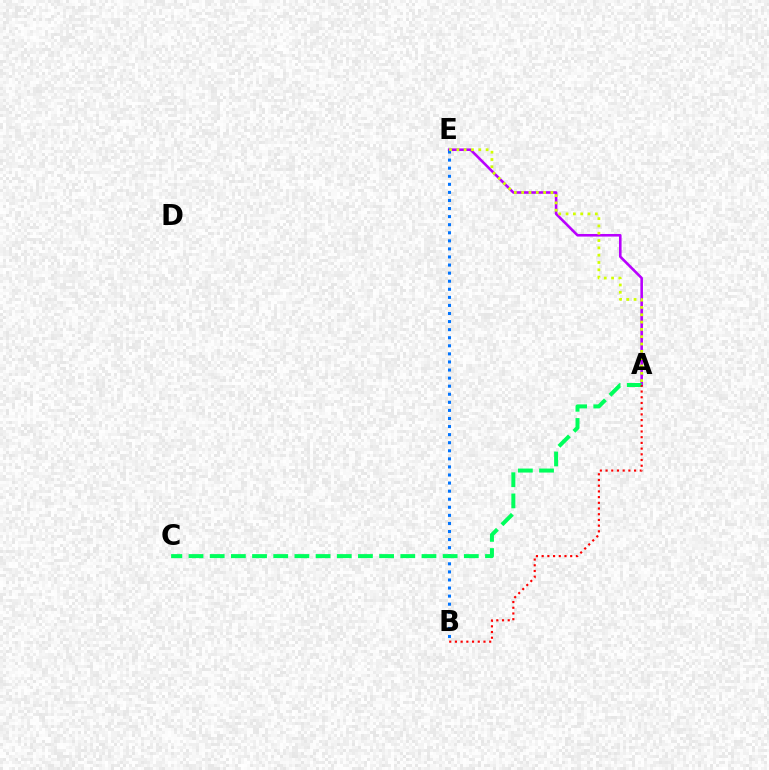{('A', 'E'): [{'color': '#b900ff', 'line_style': 'solid', 'thickness': 1.87}, {'color': '#d1ff00', 'line_style': 'dotted', 'thickness': 1.99}], ('B', 'E'): [{'color': '#0074ff', 'line_style': 'dotted', 'thickness': 2.19}], ('A', 'C'): [{'color': '#00ff5c', 'line_style': 'dashed', 'thickness': 2.88}], ('A', 'B'): [{'color': '#ff0000', 'line_style': 'dotted', 'thickness': 1.55}]}